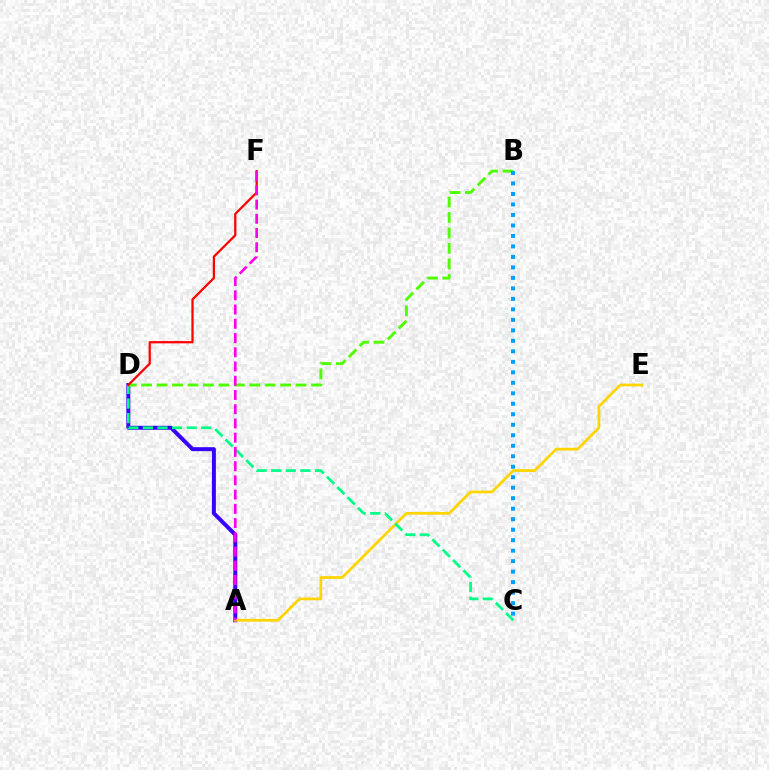{('A', 'D'): [{'color': '#3700ff', 'line_style': 'solid', 'thickness': 2.85}], ('A', 'E'): [{'color': '#ffd500', 'line_style': 'solid', 'thickness': 1.97}], ('B', 'D'): [{'color': '#4fff00', 'line_style': 'dashed', 'thickness': 2.1}], ('C', 'D'): [{'color': '#00ff86', 'line_style': 'dashed', 'thickness': 1.98}], ('B', 'C'): [{'color': '#009eff', 'line_style': 'dotted', 'thickness': 2.85}], ('D', 'F'): [{'color': '#ff0000', 'line_style': 'solid', 'thickness': 1.61}], ('A', 'F'): [{'color': '#ff00ed', 'line_style': 'dashed', 'thickness': 1.93}]}